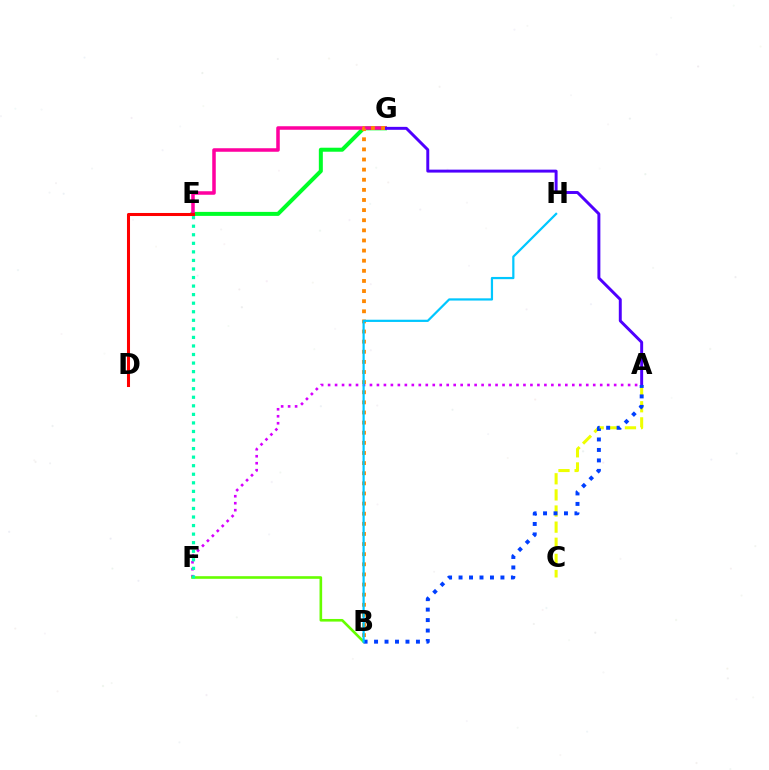{('E', 'G'): [{'color': '#00ff27', 'line_style': 'solid', 'thickness': 2.88}, {'color': '#ff00a0', 'line_style': 'solid', 'thickness': 2.54}], ('A', 'F'): [{'color': '#d600ff', 'line_style': 'dotted', 'thickness': 1.9}], ('D', 'E'): [{'color': '#ff0000', 'line_style': 'solid', 'thickness': 2.2}], ('B', 'F'): [{'color': '#66ff00', 'line_style': 'solid', 'thickness': 1.89}], ('E', 'F'): [{'color': '#00ffaf', 'line_style': 'dotted', 'thickness': 2.32}], ('A', 'C'): [{'color': '#eeff00', 'line_style': 'dashed', 'thickness': 2.19}], ('A', 'G'): [{'color': '#4f00ff', 'line_style': 'solid', 'thickness': 2.12}], ('A', 'B'): [{'color': '#003fff', 'line_style': 'dotted', 'thickness': 2.85}], ('B', 'G'): [{'color': '#ff8800', 'line_style': 'dotted', 'thickness': 2.75}], ('B', 'H'): [{'color': '#00c7ff', 'line_style': 'solid', 'thickness': 1.6}]}